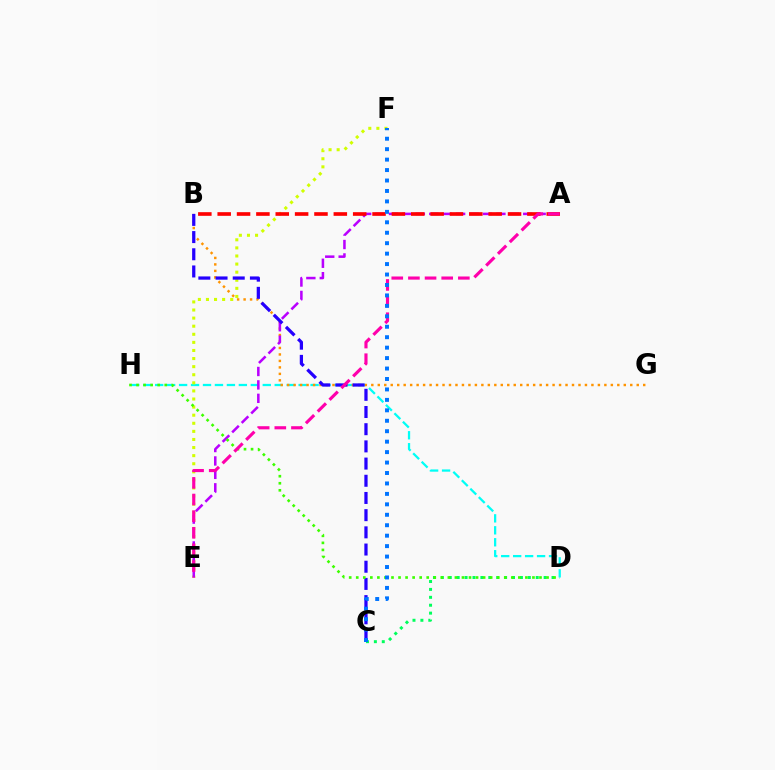{('C', 'D'): [{'color': '#00ff5c', 'line_style': 'dotted', 'thickness': 2.15}], ('D', 'H'): [{'color': '#00fff6', 'line_style': 'dashed', 'thickness': 1.62}, {'color': '#3dff00', 'line_style': 'dotted', 'thickness': 1.91}], ('E', 'F'): [{'color': '#d1ff00', 'line_style': 'dotted', 'thickness': 2.2}], ('B', 'G'): [{'color': '#ff9400', 'line_style': 'dotted', 'thickness': 1.76}], ('A', 'E'): [{'color': '#b900ff', 'line_style': 'dashed', 'thickness': 1.82}, {'color': '#ff00ac', 'line_style': 'dashed', 'thickness': 2.26}], ('B', 'C'): [{'color': '#2500ff', 'line_style': 'dashed', 'thickness': 2.34}], ('A', 'B'): [{'color': '#ff0000', 'line_style': 'dashed', 'thickness': 2.63}], ('C', 'F'): [{'color': '#0074ff', 'line_style': 'dotted', 'thickness': 2.84}]}